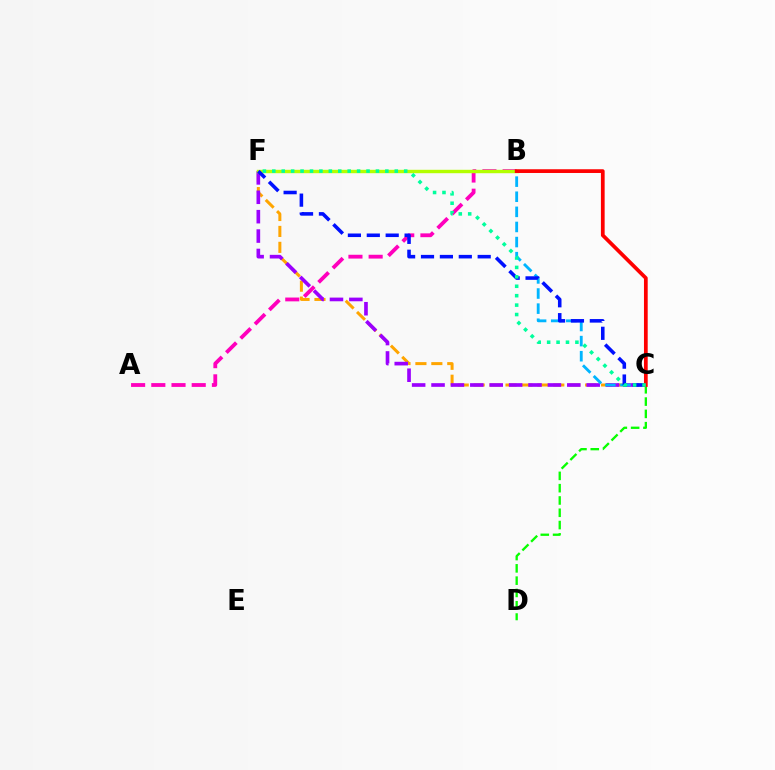{('C', 'F'): [{'color': '#ffa500', 'line_style': 'dashed', 'thickness': 2.16}, {'color': '#9b00ff', 'line_style': 'dashed', 'thickness': 2.63}, {'color': '#0010ff', 'line_style': 'dashed', 'thickness': 2.57}, {'color': '#00ff9d', 'line_style': 'dotted', 'thickness': 2.56}], ('A', 'B'): [{'color': '#ff00bd', 'line_style': 'dashed', 'thickness': 2.74}], ('C', 'D'): [{'color': '#08ff00', 'line_style': 'dashed', 'thickness': 1.67}], ('B', 'F'): [{'color': '#b3ff00', 'line_style': 'solid', 'thickness': 2.45}], ('B', 'C'): [{'color': '#00b5ff', 'line_style': 'dashed', 'thickness': 2.05}, {'color': '#ff0000', 'line_style': 'solid', 'thickness': 2.69}]}